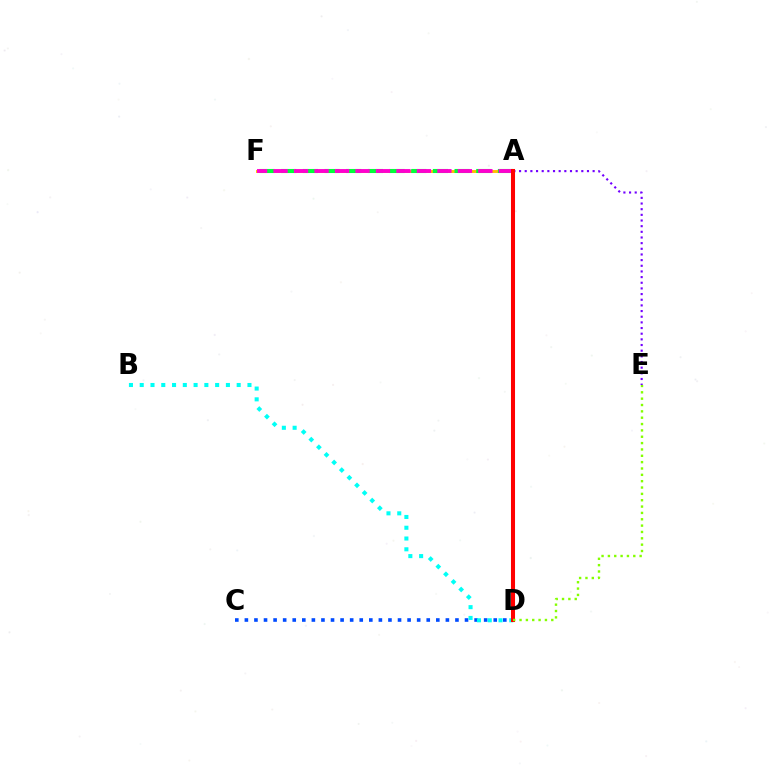{('A', 'F'): [{'color': '#ffbd00', 'line_style': 'solid', 'thickness': 2.09}, {'color': '#00ff39', 'line_style': 'dashed', 'thickness': 2.94}, {'color': '#ff00cf', 'line_style': 'dashed', 'thickness': 2.78}], ('C', 'D'): [{'color': '#004bff', 'line_style': 'dotted', 'thickness': 2.6}], ('A', 'E'): [{'color': '#7200ff', 'line_style': 'dotted', 'thickness': 1.54}], ('B', 'D'): [{'color': '#00fff6', 'line_style': 'dotted', 'thickness': 2.93}], ('A', 'D'): [{'color': '#ff0000', 'line_style': 'solid', 'thickness': 2.92}], ('D', 'E'): [{'color': '#84ff00', 'line_style': 'dotted', 'thickness': 1.72}]}